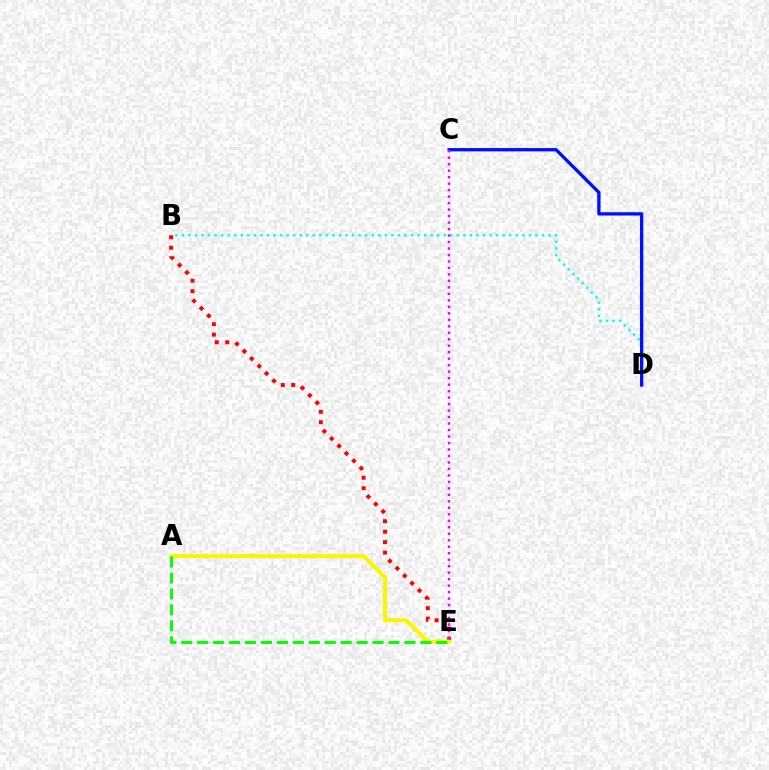{('B', 'D'): [{'color': '#00fff6', 'line_style': 'dotted', 'thickness': 1.78}], ('B', 'E'): [{'color': '#ff0000', 'line_style': 'dotted', 'thickness': 2.84}], ('C', 'D'): [{'color': '#0010ff', 'line_style': 'solid', 'thickness': 2.38}], ('A', 'E'): [{'color': '#fcf500', 'line_style': 'solid', 'thickness': 2.9}, {'color': '#08ff00', 'line_style': 'dashed', 'thickness': 2.17}], ('C', 'E'): [{'color': '#ee00ff', 'line_style': 'dotted', 'thickness': 1.76}]}